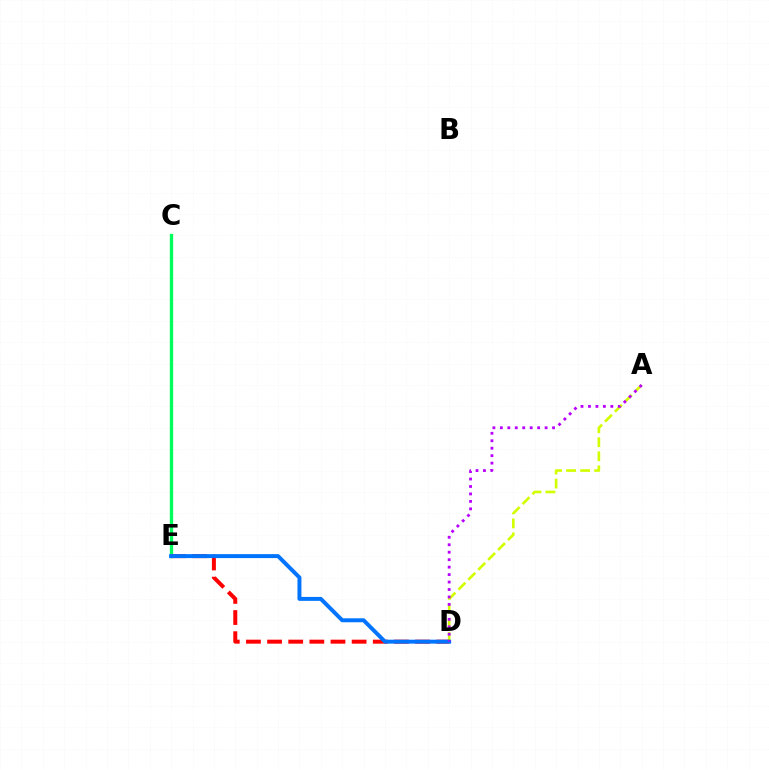{('A', 'D'): [{'color': '#d1ff00', 'line_style': 'dashed', 'thickness': 1.9}, {'color': '#b900ff', 'line_style': 'dotted', 'thickness': 2.03}], ('C', 'E'): [{'color': '#00ff5c', 'line_style': 'solid', 'thickness': 2.41}], ('D', 'E'): [{'color': '#ff0000', 'line_style': 'dashed', 'thickness': 2.87}, {'color': '#0074ff', 'line_style': 'solid', 'thickness': 2.85}]}